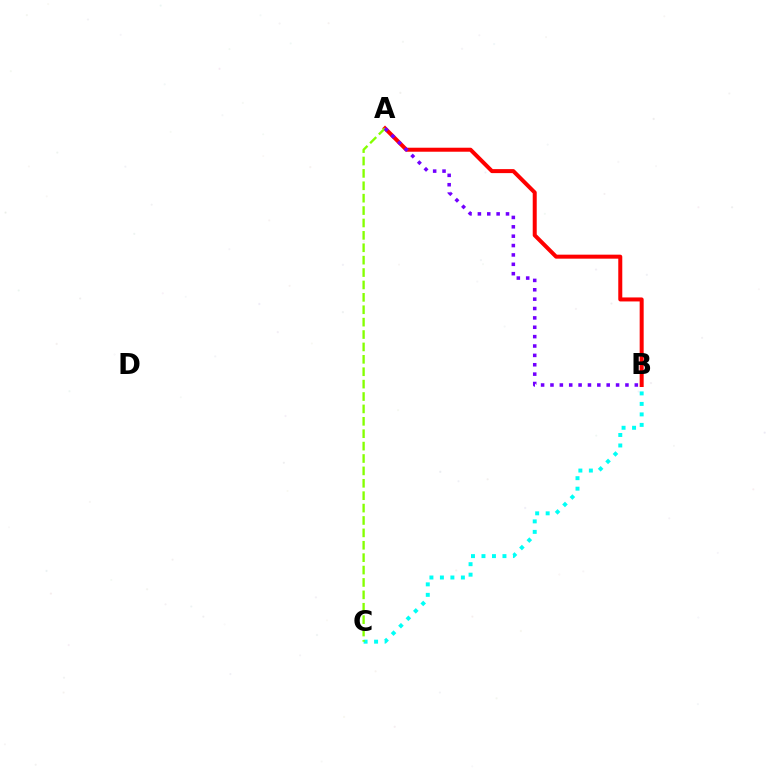{('A', 'B'): [{'color': '#ff0000', 'line_style': 'solid', 'thickness': 2.88}, {'color': '#7200ff', 'line_style': 'dotted', 'thickness': 2.55}], ('B', 'C'): [{'color': '#00fff6', 'line_style': 'dotted', 'thickness': 2.85}], ('A', 'C'): [{'color': '#84ff00', 'line_style': 'dashed', 'thickness': 1.68}]}